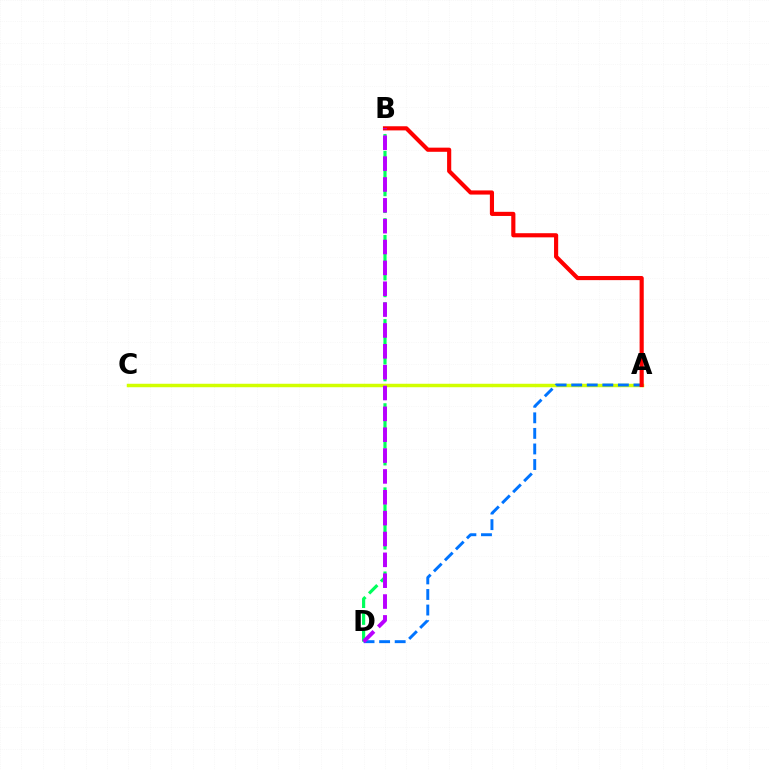{('A', 'C'): [{'color': '#d1ff00', 'line_style': 'solid', 'thickness': 2.5}], ('B', 'D'): [{'color': '#00ff5c', 'line_style': 'dashed', 'thickness': 2.29}, {'color': '#b900ff', 'line_style': 'dashed', 'thickness': 2.83}], ('A', 'D'): [{'color': '#0074ff', 'line_style': 'dashed', 'thickness': 2.11}], ('A', 'B'): [{'color': '#ff0000', 'line_style': 'solid', 'thickness': 2.98}]}